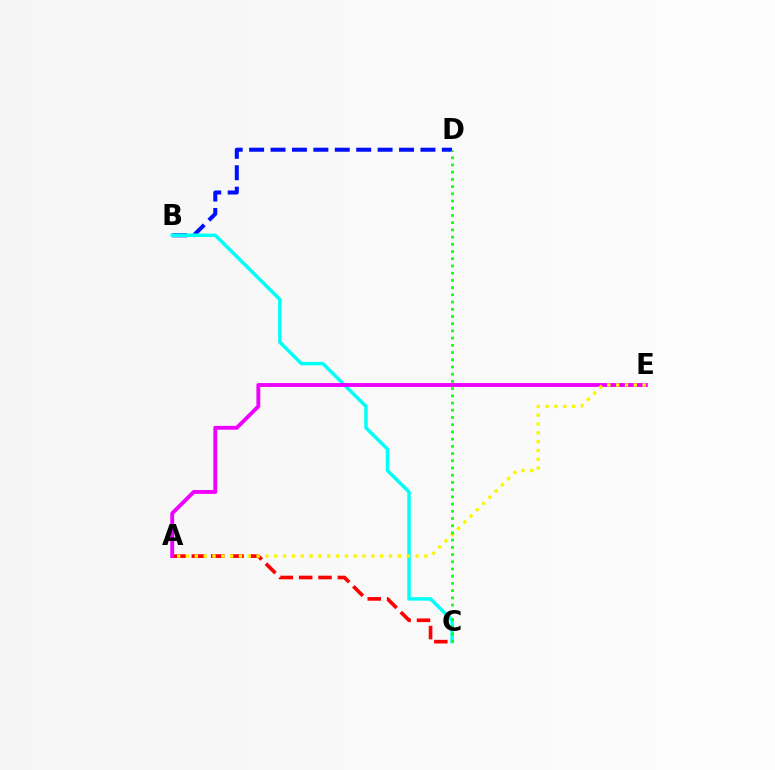{('B', 'D'): [{'color': '#0010ff', 'line_style': 'dashed', 'thickness': 2.91}], ('B', 'C'): [{'color': '#00fff6', 'line_style': 'solid', 'thickness': 2.49}], ('A', 'C'): [{'color': '#ff0000', 'line_style': 'dashed', 'thickness': 2.63}], ('A', 'E'): [{'color': '#ee00ff', 'line_style': 'solid', 'thickness': 2.78}, {'color': '#fcf500', 'line_style': 'dotted', 'thickness': 2.4}], ('C', 'D'): [{'color': '#08ff00', 'line_style': 'dotted', 'thickness': 1.96}]}